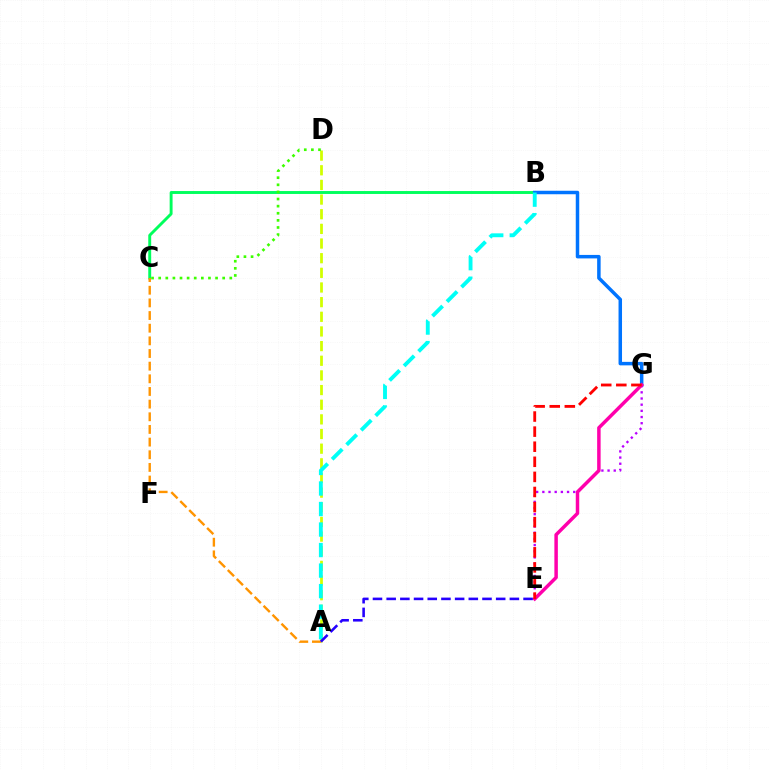{('B', 'C'): [{'color': '#00ff5c', 'line_style': 'solid', 'thickness': 2.1}], ('B', 'G'): [{'color': '#0074ff', 'line_style': 'solid', 'thickness': 2.51}], ('A', 'D'): [{'color': '#d1ff00', 'line_style': 'dashed', 'thickness': 1.99}], ('C', 'D'): [{'color': '#3dff00', 'line_style': 'dotted', 'thickness': 1.93}], ('E', 'G'): [{'color': '#b900ff', 'line_style': 'dotted', 'thickness': 1.68}, {'color': '#ff00ac', 'line_style': 'solid', 'thickness': 2.51}, {'color': '#ff0000', 'line_style': 'dashed', 'thickness': 2.05}], ('A', 'C'): [{'color': '#ff9400', 'line_style': 'dashed', 'thickness': 1.72}], ('A', 'B'): [{'color': '#00fff6', 'line_style': 'dashed', 'thickness': 2.79}], ('A', 'E'): [{'color': '#2500ff', 'line_style': 'dashed', 'thickness': 1.86}]}